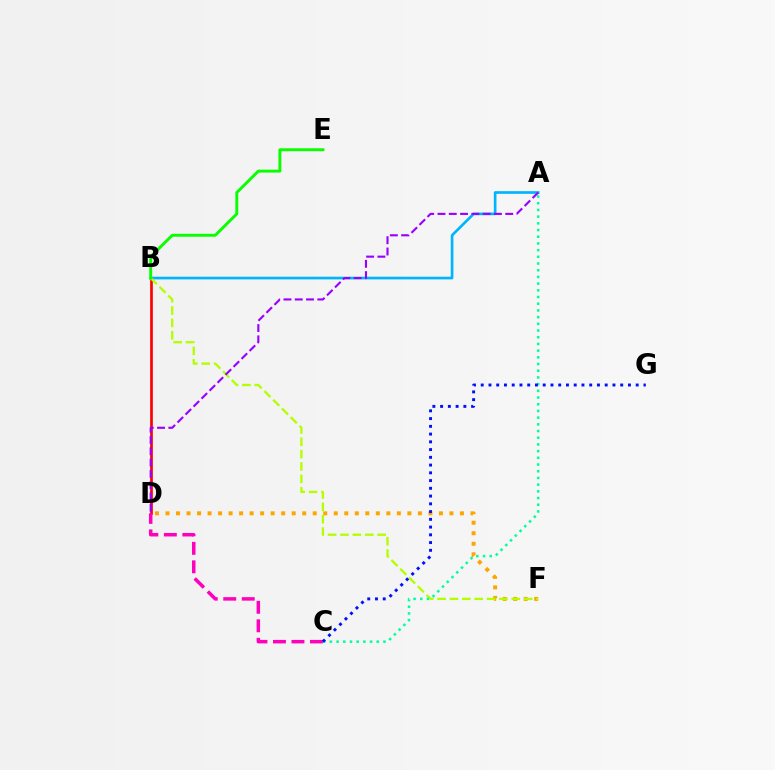{('B', 'D'): [{'color': '#ff0000', 'line_style': 'solid', 'thickness': 1.93}], ('A', 'B'): [{'color': '#00b5ff', 'line_style': 'solid', 'thickness': 1.92}], ('D', 'F'): [{'color': '#ffa500', 'line_style': 'dotted', 'thickness': 2.86}], ('B', 'F'): [{'color': '#b3ff00', 'line_style': 'dashed', 'thickness': 1.68}], ('C', 'D'): [{'color': '#ff00bd', 'line_style': 'dashed', 'thickness': 2.51}], ('A', 'D'): [{'color': '#9b00ff', 'line_style': 'dashed', 'thickness': 1.53}], ('A', 'C'): [{'color': '#00ff9d', 'line_style': 'dotted', 'thickness': 1.82}], ('C', 'G'): [{'color': '#0010ff', 'line_style': 'dotted', 'thickness': 2.11}], ('B', 'E'): [{'color': '#08ff00', 'line_style': 'solid', 'thickness': 2.1}]}